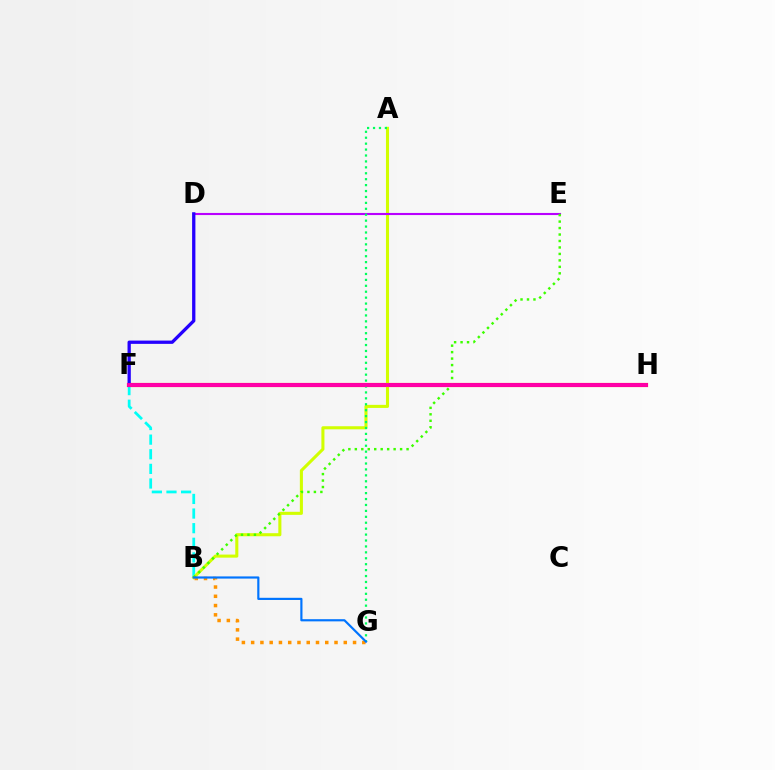{('B', 'F'): [{'color': '#00fff6', 'line_style': 'dashed', 'thickness': 1.99}], ('F', 'H'): [{'color': '#ff0000', 'line_style': 'solid', 'thickness': 2.98}, {'color': '#ff00ac', 'line_style': 'solid', 'thickness': 2.77}], ('A', 'B'): [{'color': '#d1ff00', 'line_style': 'solid', 'thickness': 2.21}], ('D', 'E'): [{'color': '#b900ff', 'line_style': 'solid', 'thickness': 1.51}], ('A', 'G'): [{'color': '#00ff5c', 'line_style': 'dotted', 'thickness': 1.61}], ('B', 'E'): [{'color': '#3dff00', 'line_style': 'dotted', 'thickness': 1.76}], ('B', 'G'): [{'color': '#ff9400', 'line_style': 'dotted', 'thickness': 2.52}, {'color': '#0074ff', 'line_style': 'solid', 'thickness': 1.56}], ('D', 'F'): [{'color': '#2500ff', 'line_style': 'solid', 'thickness': 2.37}]}